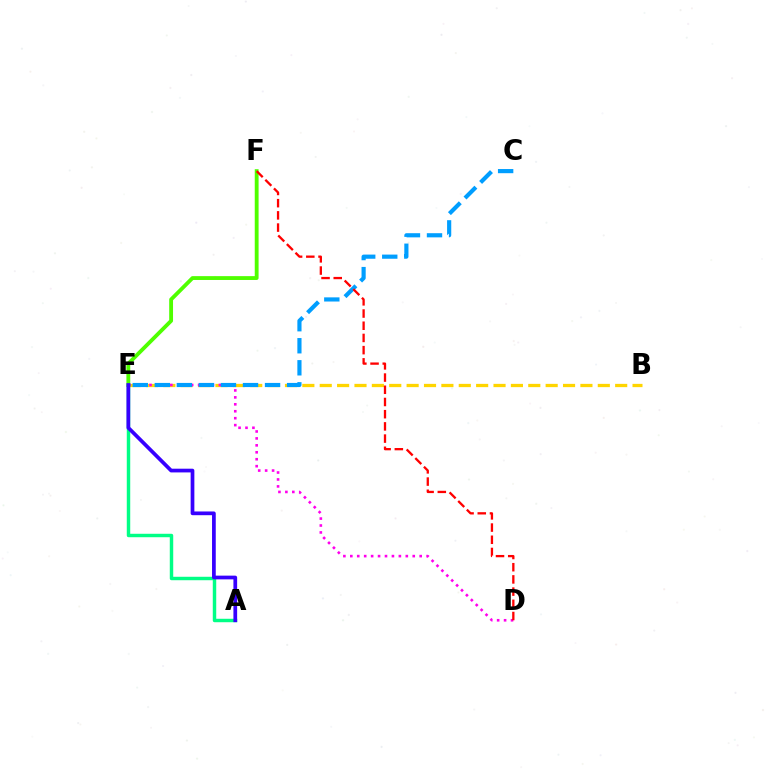{('B', 'E'): [{'color': '#ffd500', 'line_style': 'dashed', 'thickness': 2.36}], ('D', 'E'): [{'color': '#ff00ed', 'line_style': 'dotted', 'thickness': 1.88}], ('E', 'F'): [{'color': '#4fff00', 'line_style': 'solid', 'thickness': 2.76}], ('C', 'E'): [{'color': '#009eff', 'line_style': 'dashed', 'thickness': 3.0}], ('A', 'E'): [{'color': '#00ff86', 'line_style': 'solid', 'thickness': 2.48}, {'color': '#3700ff', 'line_style': 'solid', 'thickness': 2.68}], ('D', 'F'): [{'color': '#ff0000', 'line_style': 'dashed', 'thickness': 1.66}]}